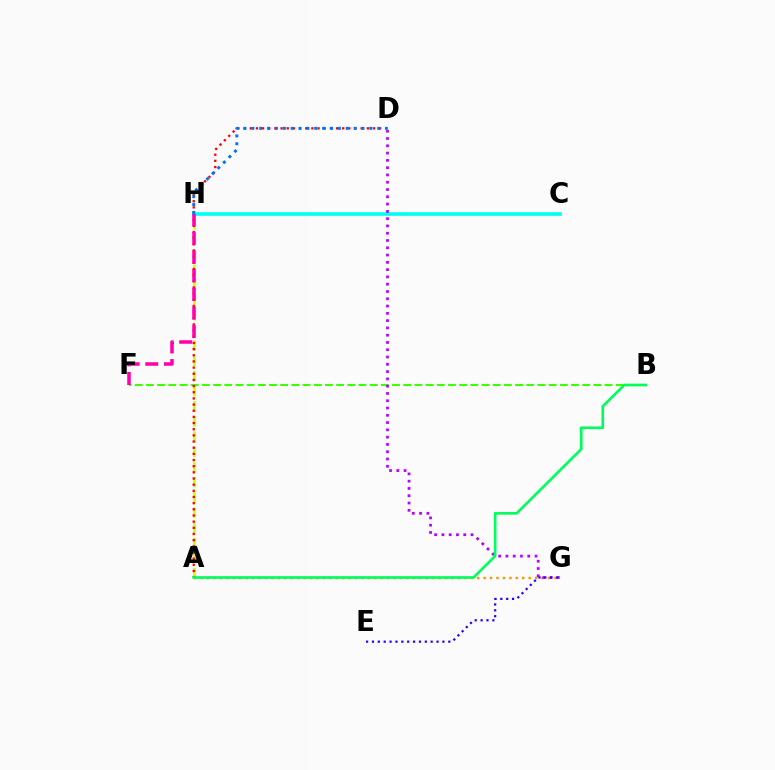{('A', 'H'): [{'color': '#d1ff00', 'line_style': 'dashed', 'thickness': 2.06}], ('B', 'F'): [{'color': '#3dff00', 'line_style': 'dashed', 'thickness': 1.52}], ('A', 'D'): [{'color': '#ff0000', 'line_style': 'dotted', 'thickness': 1.67}], ('C', 'H'): [{'color': '#00fff6', 'line_style': 'solid', 'thickness': 2.63}], ('D', 'H'): [{'color': '#0074ff', 'line_style': 'dotted', 'thickness': 2.14}], ('A', 'G'): [{'color': '#ff9400', 'line_style': 'dotted', 'thickness': 1.75}], ('F', 'H'): [{'color': '#ff00ac', 'line_style': 'dashed', 'thickness': 2.53}], ('D', 'G'): [{'color': '#b900ff', 'line_style': 'dotted', 'thickness': 1.98}], ('A', 'B'): [{'color': '#00ff5c', 'line_style': 'solid', 'thickness': 1.92}], ('E', 'G'): [{'color': '#2500ff', 'line_style': 'dotted', 'thickness': 1.6}]}